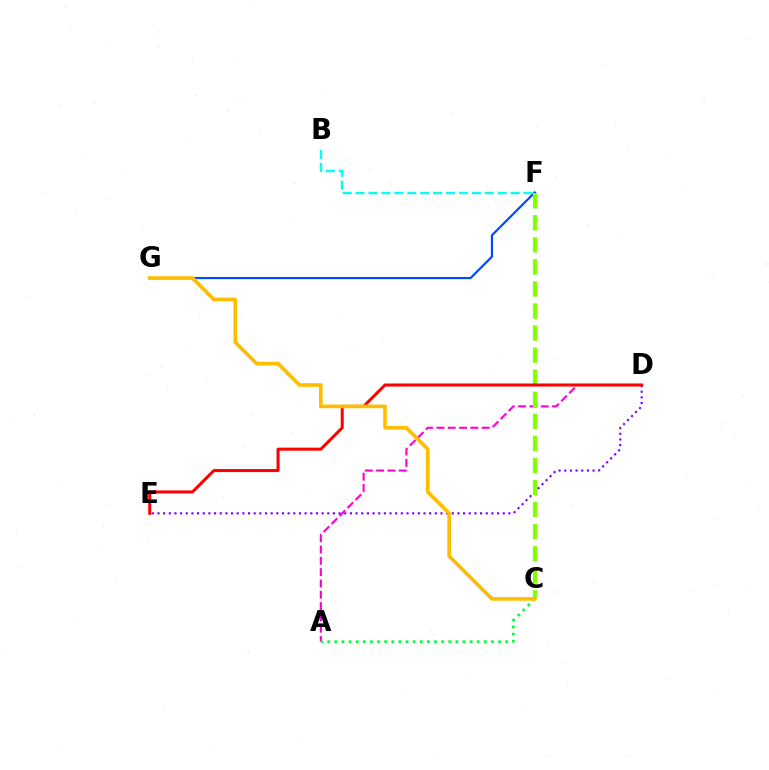{('A', 'D'): [{'color': '#ff00cf', 'line_style': 'dashed', 'thickness': 1.54}], ('F', 'G'): [{'color': '#004bff', 'line_style': 'solid', 'thickness': 1.59}], ('B', 'F'): [{'color': '#00fff6', 'line_style': 'dashed', 'thickness': 1.76}], ('D', 'E'): [{'color': '#7200ff', 'line_style': 'dotted', 'thickness': 1.54}, {'color': '#ff0000', 'line_style': 'solid', 'thickness': 2.18}], ('A', 'C'): [{'color': '#00ff39', 'line_style': 'dotted', 'thickness': 1.93}], ('C', 'F'): [{'color': '#84ff00', 'line_style': 'dashed', 'thickness': 3.0}], ('C', 'G'): [{'color': '#ffbd00', 'line_style': 'solid', 'thickness': 2.63}]}